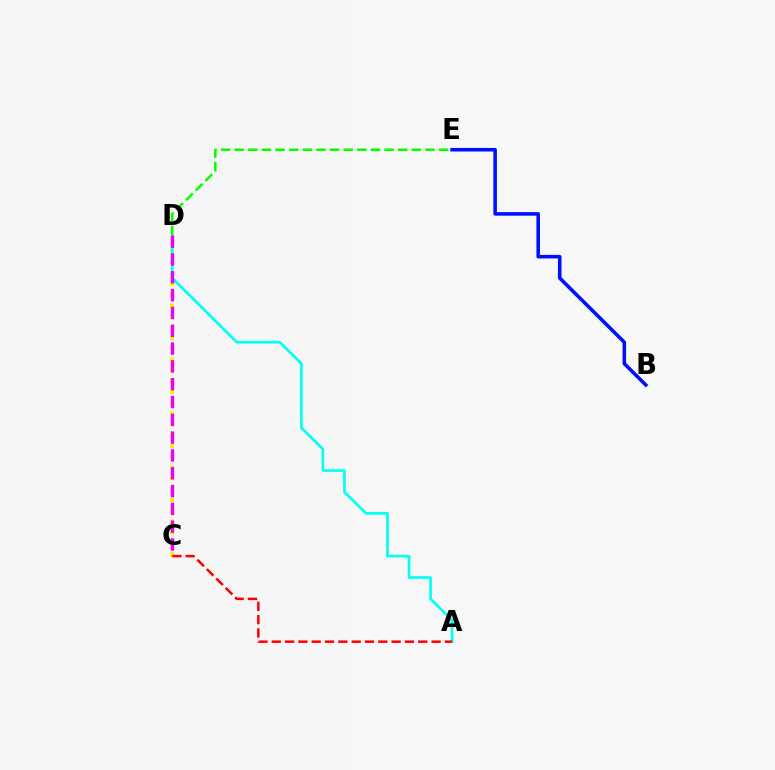{('C', 'D'): [{'color': '#fcf500', 'line_style': 'dotted', 'thickness': 2.93}, {'color': '#ee00ff', 'line_style': 'dashed', 'thickness': 2.42}], ('A', 'D'): [{'color': '#00fff6', 'line_style': 'solid', 'thickness': 1.92}], ('A', 'C'): [{'color': '#ff0000', 'line_style': 'dashed', 'thickness': 1.81}], ('B', 'E'): [{'color': '#0010ff', 'line_style': 'solid', 'thickness': 2.57}], ('D', 'E'): [{'color': '#08ff00', 'line_style': 'dashed', 'thickness': 1.85}]}